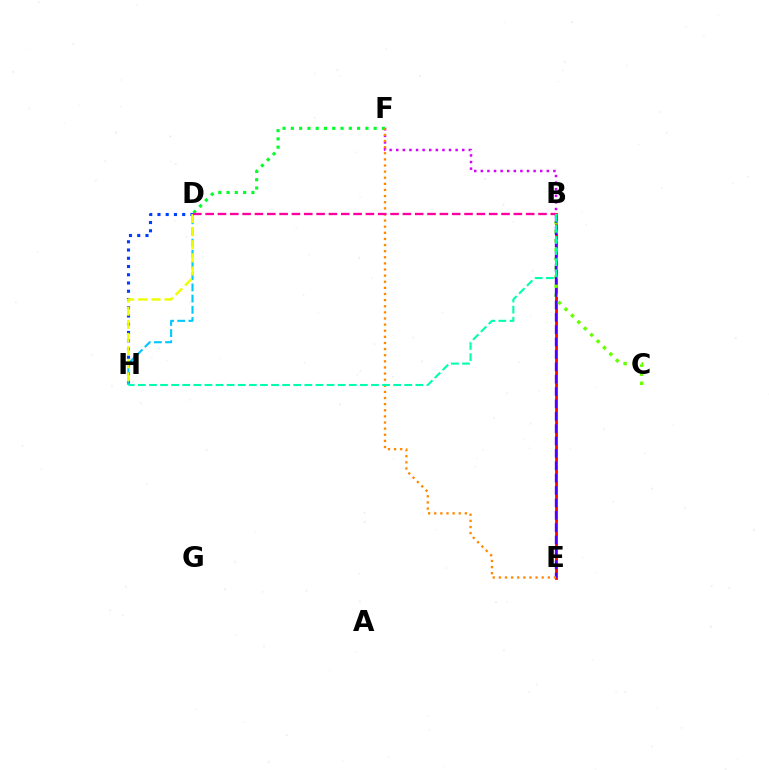{('D', 'H'): [{'color': '#003fff', 'line_style': 'dotted', 'thickness': 2.24}, {'color': '#00c7ff', 'line_style': 'dashed', 'thickness': 1.52}, {'color': '#eeff00', 'line_style': 'dashed', 'thickness': 1.78}], ('B', 'F'): [{'color': '#d600ff', 'line_style': 'dotted', 'thickness': 1.79}], ('B', 'E'): [{'color': '#ff0000', 'line_style': 'solid', 'thickness': 2.02}, {'color': '#4f00ff', 'line_style': 'dashed', 'thickness': 1.68}], ('D', 'F'): [{'color': '#00ff27', 'line_style': 'dotted', 'thickness': 2.25}], ('B', 'C'): [{'color': '#66ff00', 'line_style': 'dotted', 'thickness': 2.46}], ('E', 'F'): [{'color': '#ff8800', 'line_style': 'dotted', 'thickness': 1.66}], ('B', 'D'): [{'color': '#ff00a0', 'line_style': 'dashed', 'thickness': 1.67}], ('B', 'H'): [{'color': '#00ffaf', 'line_style': 'dashed', 'thickness': 1.51}]}